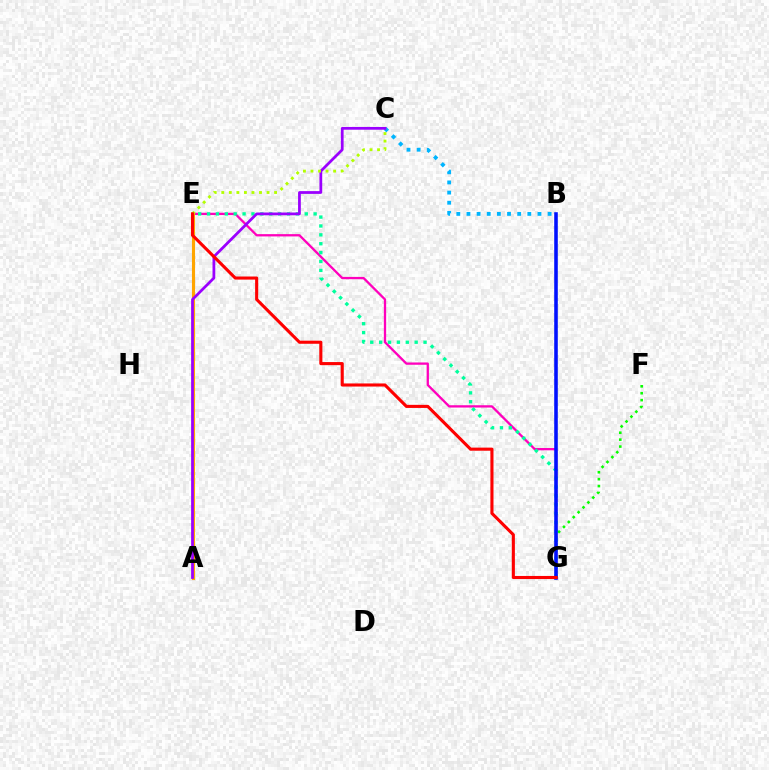{('E', 'G'): [{'color': '#ff00bd', 'line_style': 'solid', 'thickness': 1.65}, {'color': '#00ff9d', 'line_style': 'dotted', 'thickness': 2.41}, {'color': '#ff0000', 'line_style': 'solid', 'thickness': 2.23}], ('F', 'G'): [{'color': '#08ff00', 'line_style': 'dotted', 'thickness': 1.88}], ('A', 'E'): [{'color': '#ffa500', 'line_style': 'solid', 'thickness': 2.23}], ('B', 'C'): [{'color': '#00b5ff', 'line_style': 'dotted', 'thickness': 2.76}], ('A', 'C'): [{'color': '#9b00ff', 'line_style': 'solid', 'thickness': 1.99}], ('B', 'G'): [{'color': '#0010ff', 'line_style': 'solid', 'thickness': 2.57}], ('C', 'E'): [{'color': '#b3ff00', 'line_style': 'dotted', 'thickness': 2.05}]}